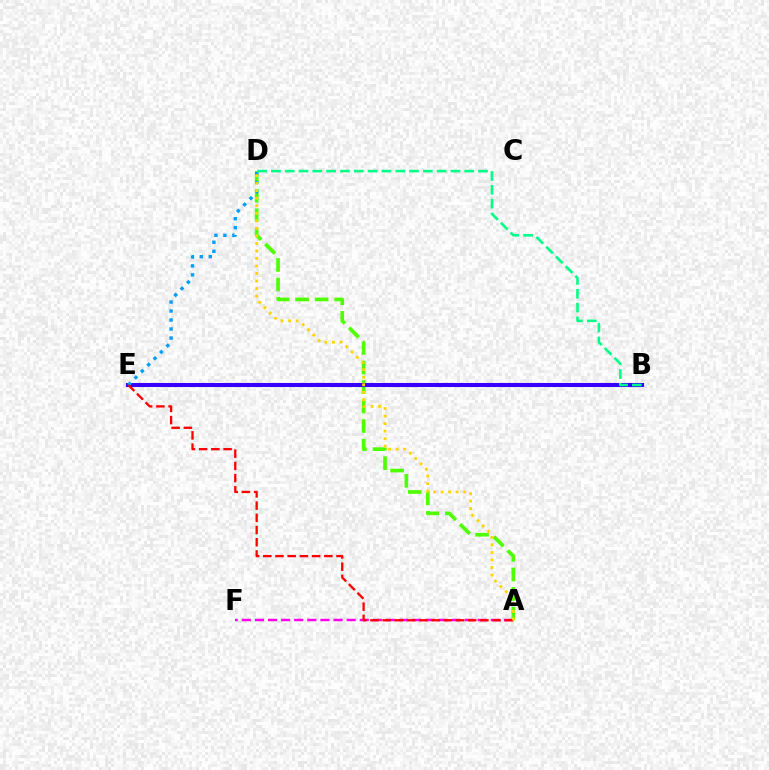{('A', 'D'): [{'color': '#4fff00', 'line_style': 'dashed', 'thickness': 2.65}, {'color': '#ffd500', 'line_style': 'dotted', 'thickness': 2.04}], ('B', 'E'): [{'color': '#3700ff', 'line_style': 'solid', 'thickness': 2.92}], ('A', 'F'): [{'color': '#ff00ed', 'line_style': 'dashed', 'thickness': 1.78}], ('D', 'E'): [{'color': '#009eff', 'line_style': 'dotted', 'thickness': 2.45}], ('B', 'D'): [{'color': '#00ff86', 'line_style': 'dashed', 'thickness': 1.88}], ('A', 'E'): [{'color': '#ff0000', 'line_style': 'dashed', 'thickness': 1.66}]}